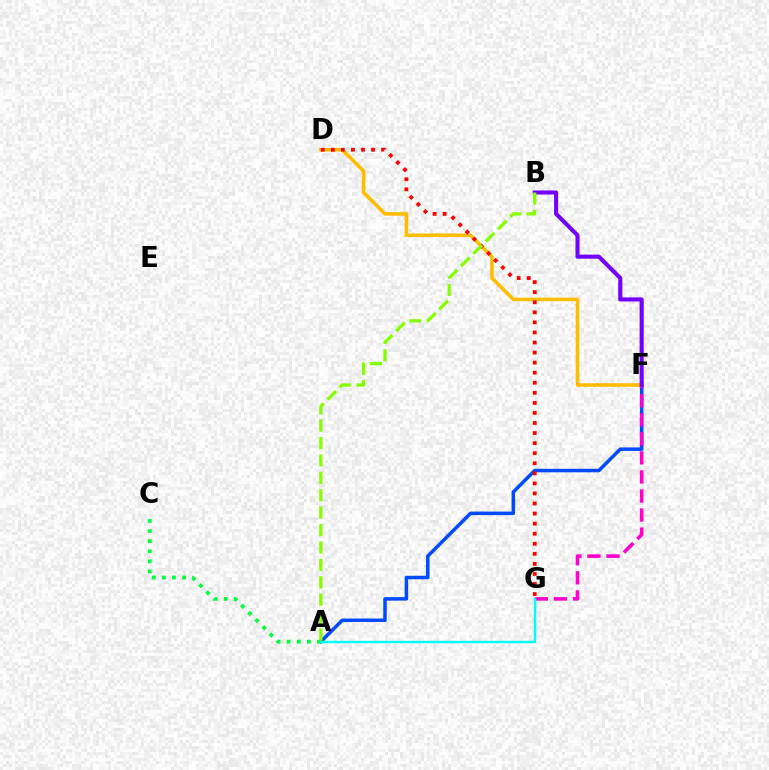{('A', 'F'): [{'color': '#004bff', 'line_style': 'solid', 'thickness': 2.53}], ('A', 'C'): [{'color': '#00ff39', 'line_style': 'dotted', 'thickness': 2.74}], ('D', 'F'): [{'color': '#ffbd00', 'line_style': 'solid', 'thickness': 2.59}], ('D', 'G'): [{'color': '#ff0000', 'line_style': 'dotted', 'thickness': 2.73}], ('F', 'G'): [{'color': '#ff00cf', 'line_style': 'dashed', 'thickness': 2.59}], ('A', 'G'): [{'color': '#00fff6', 'line_style': 'solid', 'thickness': 1.73}], ('B', 'F'): [{'color': '#7200ff', 'line_style': 'solid', 'thickness': 2.94}], ('A', 'B'): [{'color': '#84ff00', 'line_style': 'dashed', 'thickness': 2.37}]}